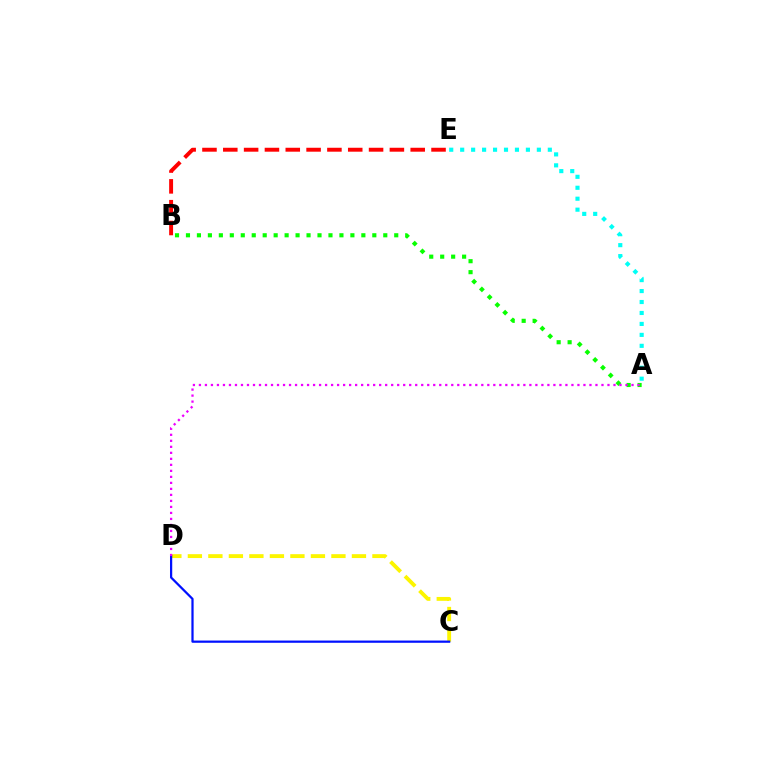{('B', 'E'): [{'color': '#ff0000', 'line_style': 'dashed', 'thickness': 2.83}], ('A', 'B'): [{'color': '#08ff00', 'line_style': 'dotted', 'thickness': 2.98}], ('C', 'D'): [{'color': '#fcf500', 'line_style': 'dashed', 'thickness': 2.79}, {'color': '#0010ff', 'line_style': 'solid', 'thickness': 1.61}], ('A', 'D'): [{'color': '#ee00ff', 'line_style': 'dotted', 'thickness': 1.63}], ('A', 'E'): [{'color': '#00fff6', 'line_style': 'dotted', 'thickness': 2.98}]}